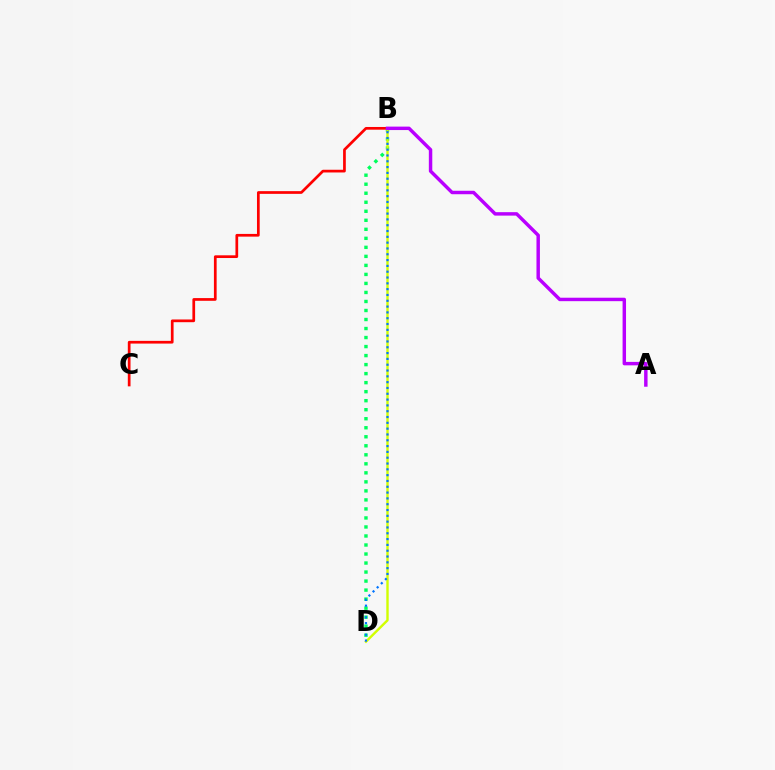{('B', 'C'): [{'color': '#ff0000', 'line_style': 'solid', 'thickness': 1.95}], ('B', 'D'): [{'color': '#00ff5c', 'line_style': 'dotted', 'thickness': 2.45}, {'color': '#d1ff00', 'line_style': 'solid', 'thickness': 1.73}, {'color': '#0074ff', 'line_style': 'dotted', 'thickness': 1.58}], ('A', 'B'): [{'color': '#b900ff', 'line_style': 'solid', 'thickness': 2.48}]}